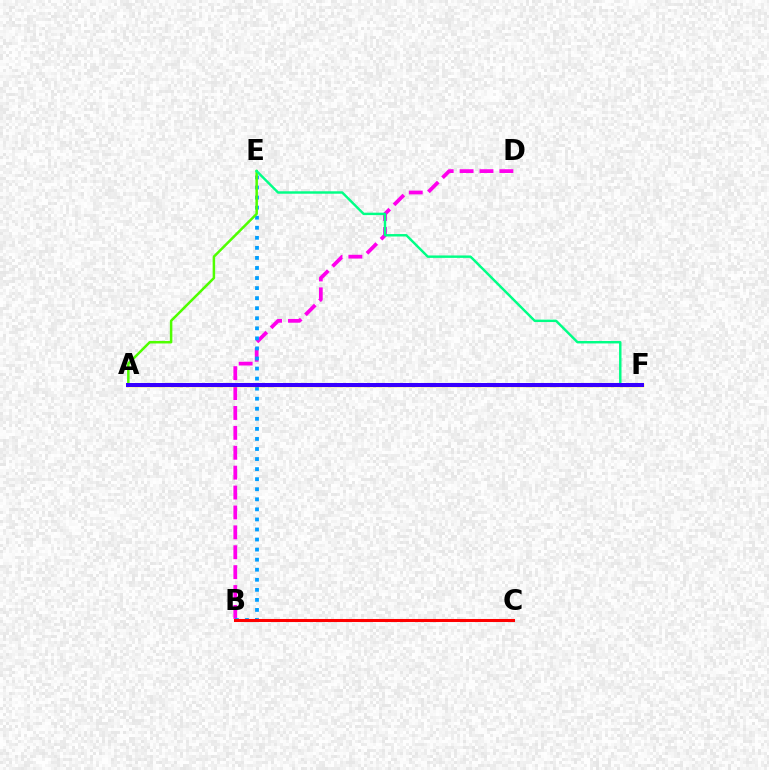{('B', 'D'): [{'color': '#ff00ed', 'line_style': 'dashed', 'thickness': 2.7}], ('B', 'E'): [{'color': '#009eff', 'line_style': 'dotted', 'thickness': 2.73}], ('A', 'E'): [{'color': '#4fff00', 'line_style': 'solid', 'thickness': 1.8}], ('E', 'F'): [{'color': '#00ff86', 'line_style': 'solid', 'thickness': 1.75}], ('B', 'C'): [{'color': '#ff0000', 'line_style': 'solid', 'thickness': 2.2}], ('A', 'F'): [{'color': '#ffd500', 'line_style': 'solid', 'thickness': 2.5}, {'color': '#3700ff', 'line_style': 'solid', 'thickness': 2.87}]}